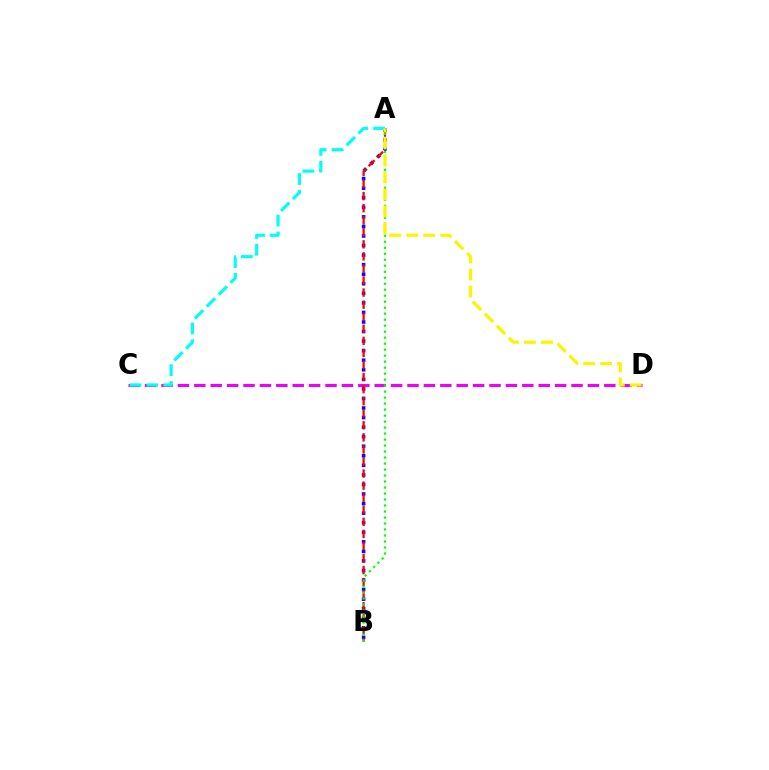{('A', 'B'): [{'color': '#0010ff', 'line_style': 'dotted', 'thickness': 2.6}, {'color': '#ff0000', 'line_style': 'dashed', 'thickness': 1.64}, {'color': '#08ff00', 'line_style': 'dotted', 'thickness': 1.63}], ('C', 'D'): [{'color': '#ee00ff', 'line_style': 'dashed', 'thickness': 2.23}], ('A', 'C'): [{'color': '#00fff6', 'line_style': 'dashed', 'thickness': 2.29}], ('A', 'D'): [{'color': '#fcf500', 'line_style': 'dashed', 'thickness': 2.31}]}